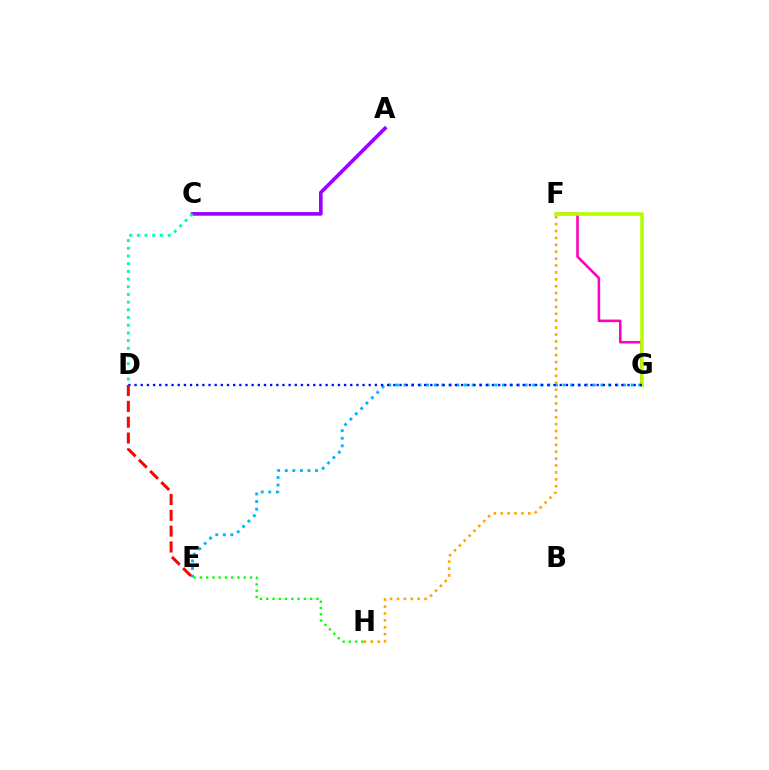{('F', 'G'): [{'color': '#ff00bd', 'line_style': 'solid', 'thickness': 1.86}, {'color': '#b3ff00', 'line_style': 'solid', 'thickness': 2.57}], ('A', 'C'): [{'color': '#9b00ff', 'line_style': 'solid', 'thickness': 2.62}], ('E', 'G'): [{'color': '#00b5ff', 'line_style': 'dotted', 'thickness': 2.06}], ('D', 'G'): [{'color': '#0010ff', 'line_style': 'dotted', 'thickness': 1.67}], ('D', 'E'): [{'color': '#ff0000', 'line_style': 'dashed', 'thickness': 2.15}], ('F', 'H'): [{'color': '#ffa500', 'line_style': 'dotted', 'thickness': 1.87}], ('C', 'D'): [{'color': '#00ff9d', 'line_style': 'dotted', 'thickness': 2.09}], ('E', 'H'): [{'color': '#08ff00', 'line_style': 'dotted', 'thickness': 1.7}]}